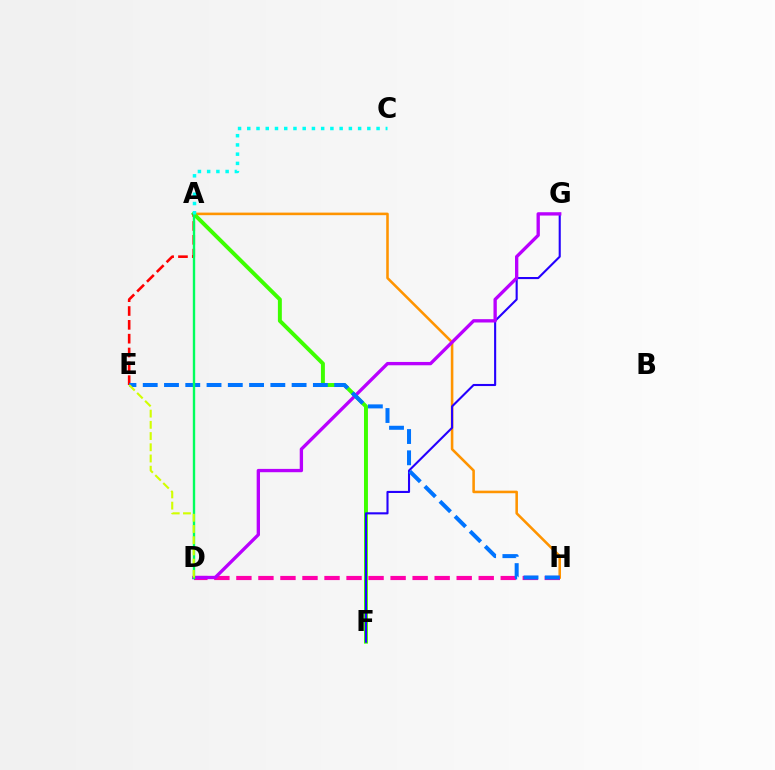{('A', 'H'): [{'color': '#ff9400', 'line_style': 'solid', 'thickness': 1.85}], ('A', 'F'): [{'color': '#3dff00', 'line_style': 'solid', 'thickness': 2.84}], ('D', 'H'): [{'color': '#ff00ac', 'line_style': 'dashed', 'thickness': 2.99}], ('F', 'G'): [{'color': '#2500ff', 'line_style': 'solid', 'thickness': 1.51}], ('A', 'E'): [{'color': '#ff0000', 'line_style': 'dashed', 'thickness': 1.88}], ('D', 'G'): [{'color': '#b900ff', 'line_style': 'solid', 'thickness': 2.4}], ('E', 'H'): [{'color': '#0074ff', 'line_style': 'dashed', 'thickness': 2.89}], ('A', 'D'): [{'color': '#00ff5c', 'line_style': 'solid', 'thickness': 1.71}], ('A', 'C'): [{'color': '#00fff6', 'line_style': 'dotted', 'thickness': 2.51}], ('D', 'E'): [{'color': '#d1ff00', 'line_style': 'dashed', 'thickness': 1.52}]}